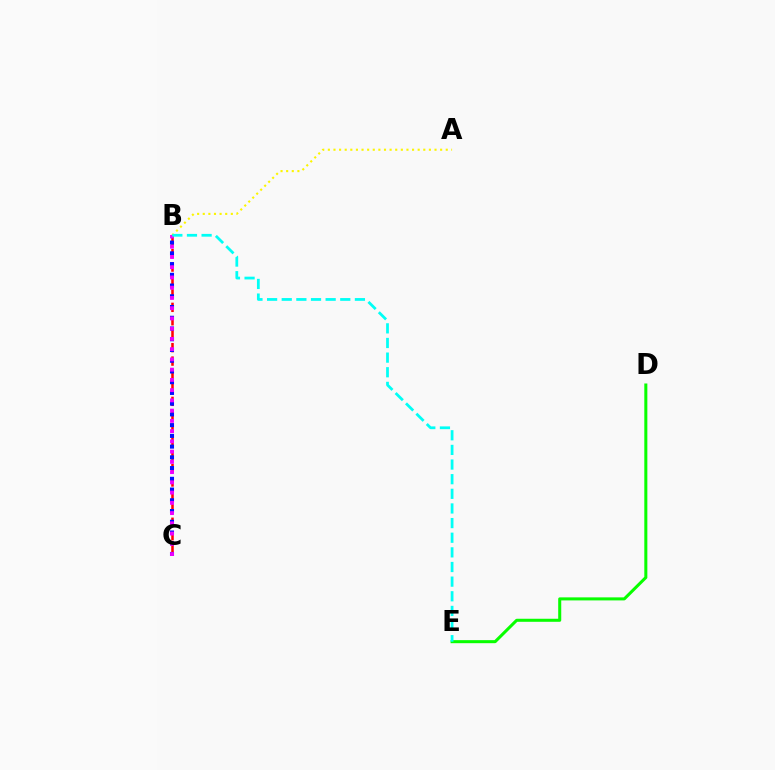{('B', 'C'): [{'color': '#ff0000', 'line_style': 'dashed', 'thickness': 1.82}, {'color': '#0010ff', 'line_style': 'dotted', 'thickness': 2.92}, {'color': '#ee00ff', 'line_style': 'dotted', 'thickness': 2.78}], ('A', 'B'): [{'color': '#fcf500', 'line_style': 'dotted', 'thickness': 1.53}], ('D', 'E'): [{'color': '#08ff00', 'line_style': 'solid', 'thickness': 2.19}], ('B', 'E'): [{'color': '#00fff6', 'line_style': 'dashed', 'thickness': 1.99}]}